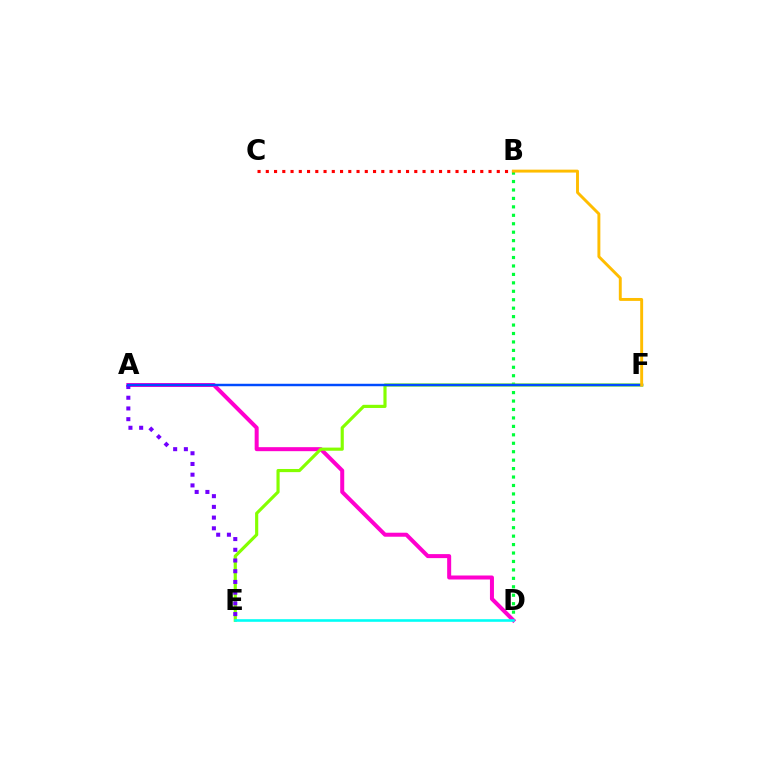{('B', 'D'): [{'color': '#00ff39', 'line_style': 'dotted', 'thickness': 2.29}], ('A', 'D'): [{'color': '#ff00cf', 'line_style': 'solid', 'thickness': 2.89}], ('E', 'F'): [{'color': '#84ff00', 'line_style': 'solid', 'thickness': 2.27}], ('A', 'E'): [{'color': '#7200ff', 'line_style': 'dotted', 'thickness': 2.91}], ('A', 'F'): [{'color': '#004bff', 'line_style': 'solid', 'thickness': 1.77}], ('D', 'E'): [{'color': '#00fff6', 'line_style': 'solid', 'thickness': 1.88}], ('B', 'C'): [{'color': '#ff0000', 'line_style': 'dotted', 'thickness': 2.24}], ('B', 'F'): [{'color': '#ffbd00', 'line_style': 'solid', 'thickness': 2.1}]}